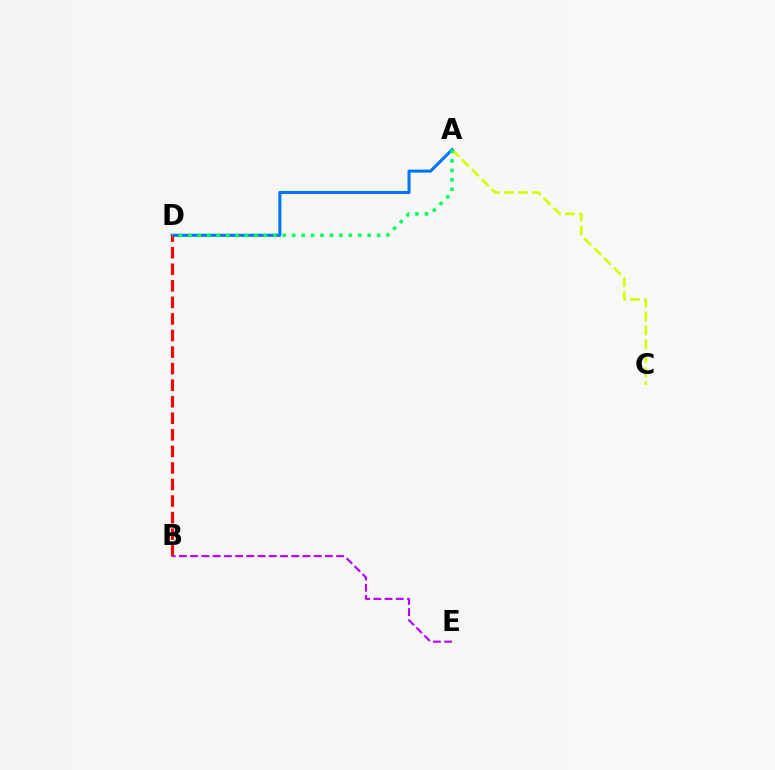{('A', 'C'): [{'color': '#d1ff00', 'line_style': 'dashed', 'thickness': 1.89}], ('A', 'D'): [{'color': '#0074ff', 'line_style': 'solid', 'thickness': 2.19}, {'color': '#00ff5c', 'line_style': 'dotted', 'thickness': 2.56}], ('B', 'D'): [{'color': '#ff0000', 'line_style': 'dashed', 'thickness': 2.25}], ('B', 'E'): [{'color': '#b900ff', 'line_style': 'dashed', 'thickness': 1.53}]}